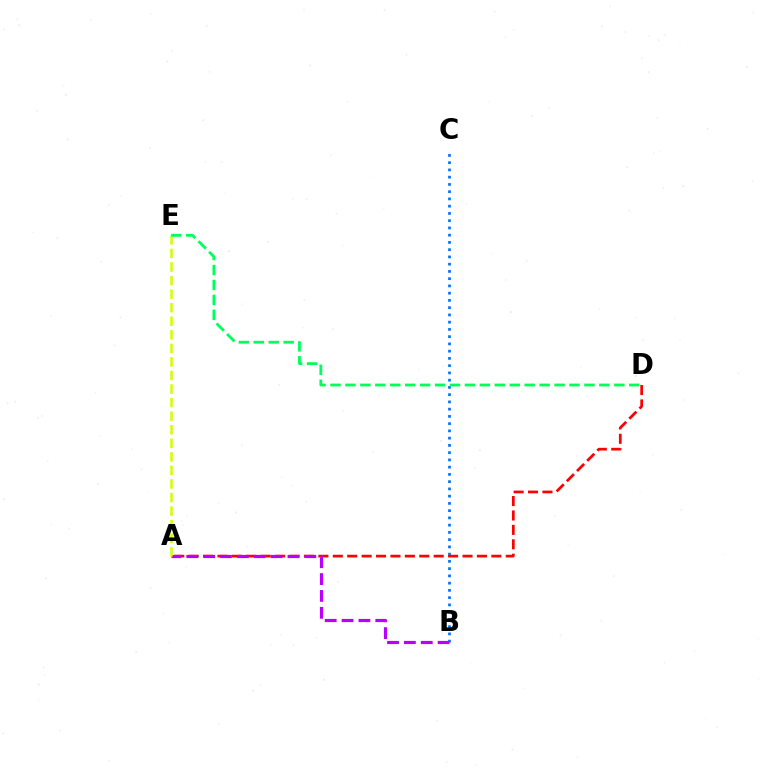{('B', 'C'): [{'color': '#0074ff', 'line_style': 'dotted', 'thickness': 1.97}], ('A', 'D'): [{'color': '#ff0000', 'line_style': 'dashed', 'thickness': 1.96}], ('A', 'B'): [{'color': '#b900ff', 'line_style': 'dashed', 'thickness': 2.29}], ('A', 'E'): [{'color': '#d1ff00', 'line_style': 'dashed', 'thickness': 1.84}], ('D', 'E'): [{'color': '#00ff5c', 'line_style': 'dashed', 'thickness': 2.03}]}